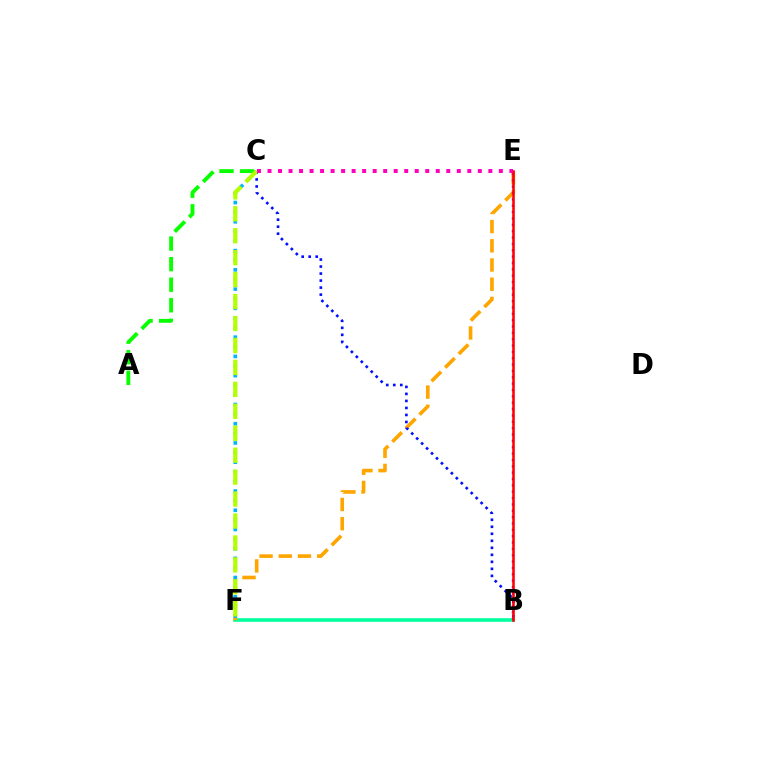{('A', 'C'): [{'color': '#08ff00', 'line_style': 'dashed', 'thickness': 2.79}], ('B', 'F'): [{'color': '#00ff9d', 'line_style': 'solid', 'thickness': 2.6}], ('E', 'F'): [{'color': '#ffa500', 'line_style': 'dashed', 'thickness': 2.61}], ('B', 'E'): [{'color': '#9b00ff', 'line_style': 'dotted', 'thickness': 1.73}, {'color': '#ff0000', 'line_style': 'solid', 'thickness': 1.84}], ('C', 'F'): [{'color': '#00b5ff', 'line_style': 'dotted', 'thickness': 2.61}, {'color': '#b3ff00', 'line_style': 'dashed', 'thickness': 2.98}], ('B', 'C'): [{'color': '#0010ff', 'line_style': 'dotted', 'thickness': 1.91}], ('C', 'E'): [{'color': '#ff00bd', 'line_style': 'dotted', 'thickness': 2.86}]}